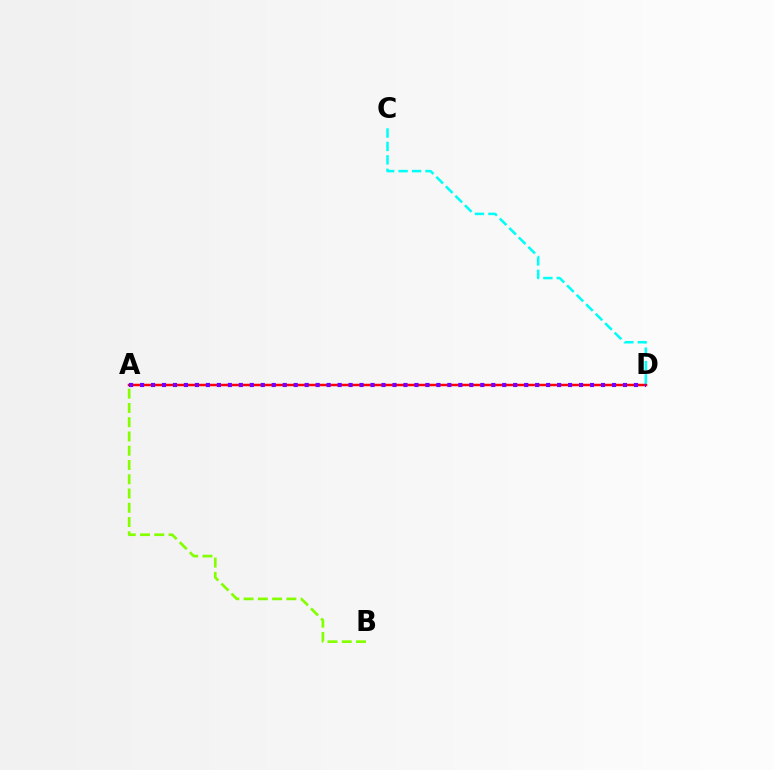{('A', 'D'): [{'color': '#ff0000', 'line_style': 'solid', 'thickness': 1.8}, {'color': '#7200ff', 'line_style': 'dotted', 'thickness': 2.98}], ('C', 'D'): [{'color': '#00fff6', 'line_style': 'dashed', 'thickness': 1.82}], ('A', 'B'): [{'color': '#84ff00', 'line_style': 'dashed', 'thickness': 1.94}]}